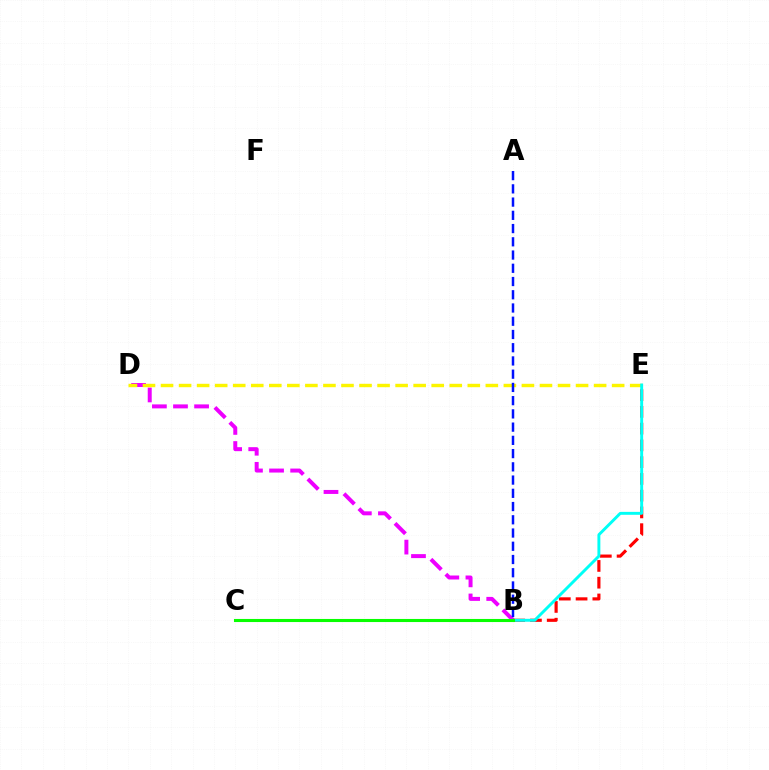{('B', 'D'): [{'color': '#ee00ff', 'line_style': 'dashed', 'thickness': 2.87}], ('D', 'E'): [{'color': '#fcf500', 'line_style': 'dashed', 'thickness': 2.45}], ('B', 'E'): [{'color': '#ff0000', 'line_style': 'dashed', 'thickness': 2.28}, {'color': '#00fff6', 'line_style': 'solid', 'thickness': 2.11}], ('B', 'C'): [{'color': '#08ff00', 'line_style': 'solid', 'thickness': 2.22}], ('A', 'B'): [{'color': '#0010ff', 'line_style': 'dashed', 'thickness': 1.8}]}